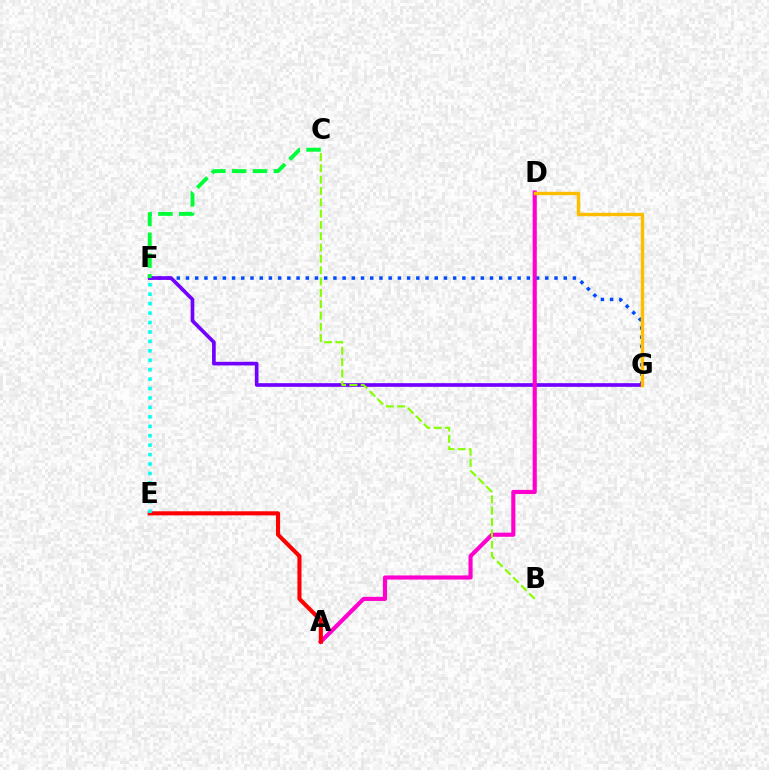{('F', 'G'): [{'color': '#004bff', 'line_style': 'dotted', 'thickness': 2.5}, {'color': '#7200ff', 'line_style': 'solid', 'thickness': 2.64}], ('A', 'D'): [{'color': '#ff00cf', 'line_style': 'solid', 'thickness': 2.97}], ('C', 'F'): [{'color': '#00ff39', 'line_style': 'dashed', 'thickness': 2.83}], ('B', 'C'): [{'color': '#84ff00', 'line_style': 'dashed', 'thickness': 1.54}], ('A', 'E'): [{'color': '#ff0000', 'line_style': 'solid', 'thickness': 2.94}], ('E', 'F'): [{'color': '#00fff6', 'line_style': 'dotted', 'thickness': 2.56}], ('D', 'G'): [{'color': '#ffbd00', 'line_style': 'solid', 'thickness': 2.46}]}